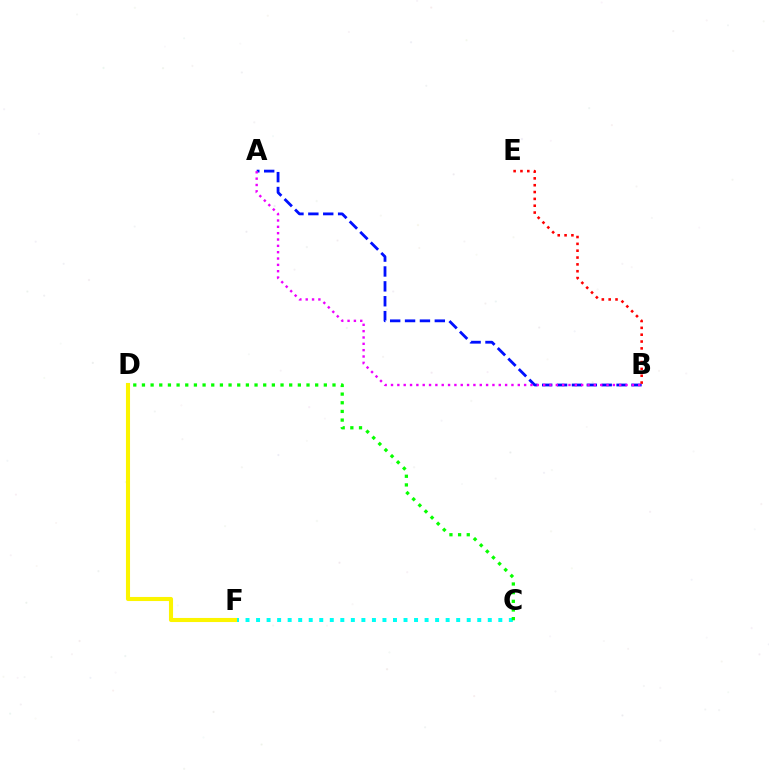{('C', 'F'): [{'color': '#00fff6', 'line_style': 'dotted', 'thickness': 2.86}], ('A', 'B'): [{'color': '#0010ff', 'line_style': 'dashed', 'thickness': 2.02}, {'color': '#ee00ff', 'line_style': 'dotted', 'thickness': 1.72}], ('B', 'E'): [{'color': '#ff0000', 'line_style': 'dotted', 'thickness': 1.86}], ('D', 'F'): [{'color': '#fcf500', 'line_style': 'solid', 'thickness': 2.94}], ('C', 'D'): [{'color': '#08ff00', 'line_style': 'dotted', 'thickness': 2.35}]}